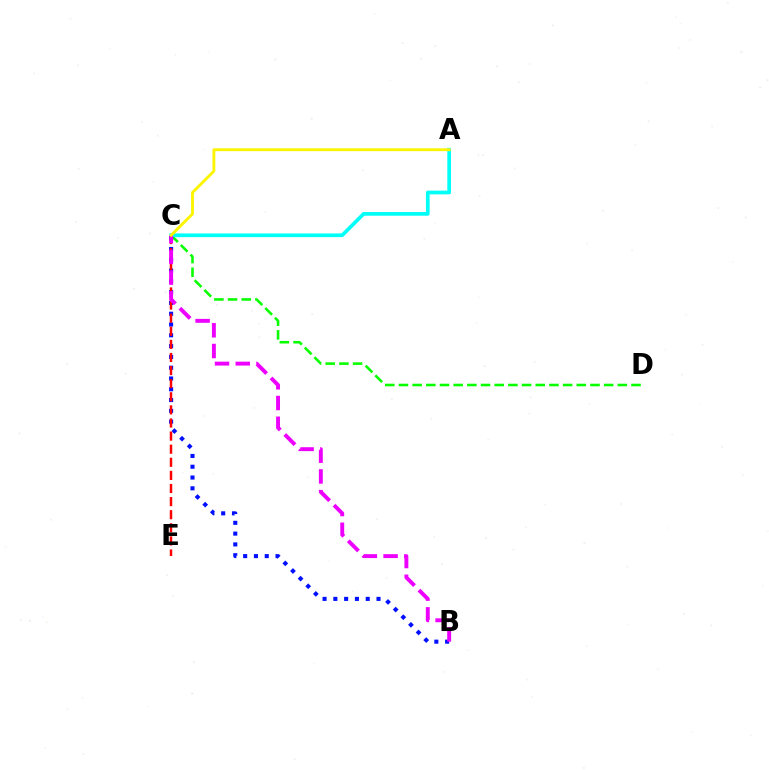{('C', 'D'): [{'color': '#08ff00', 'line_style': 'dashed', 'thickness': 1.86}], ('B', 'C'): [{'color': '#0010ff', 'line_style': 'dotted', 'thickness': 2.93}, {'color': '#ee00ff', 'line_style': 'dashed', 'thickness': 2.82}], ('C', 'E'): [{'color': '#ff0000', 'line_style': 'dashed', 'thickness': 1.78}], ('A', 'C'): [{'color': '#00fff6', 'line_style': 'solid', 'thickness': 2.67}, {'color': '#fcf500', 'line_style': 'solid', 'thickness': 2.06}]}